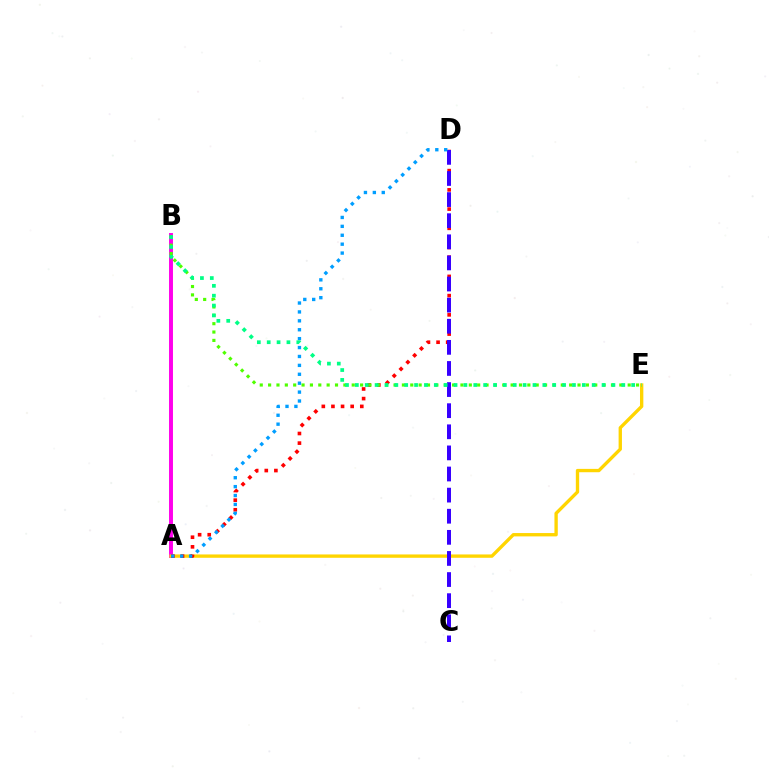{('A', 'B'): [{'color': '#ff00ed', 'line_style': 'solid', 'thickness': 2.83}], ('A', 'E'): [{'color': '#ffd500', 'line_style': 'solid', 'thickness': 2.41}], ('A', 'D'): [{'color': '#ff0000', 'line_style': 'dotted', 'thickness': 2.61}, {'color': '#009eff', 'line_style': 'dotted', 'thickness': 2.42}], ('C', 'D'): [{'color': '#3700ff', 'line_style': 'dashed', 'thickness': 2.87}], ('B', 'E'): [{'color': '#4fff00', 'line_style': 'dotted', 'thickness': 2.27}, {'color': '#00ff86', 'line_style': 'dotted', 'thickness': 2.68}]}